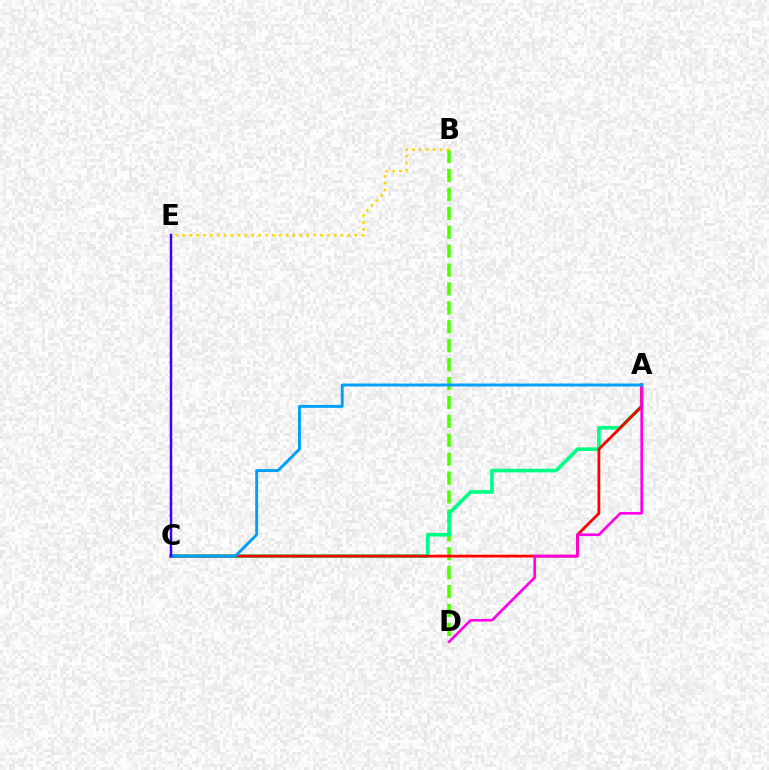{('B', 'D'): [{'color': '#4fff00', 'line_style': 'dashed', 'thickness': 2.57}], ('A', 'C'): [{'color': '#00ff86', 'line_style': 'solid', 'thickness': 2.62}, {'color': '#ff0000', 'line_style': 'solid', 'thickness': 2.01}, {'color': '#009eff', 'line_style': 'solid', 'thickness': 2.1}], ('B', 'E'): [{'color': '#ffd500', 'line_style': 'dotted', 'thickness': 1.87}], ('A', 'D'): [{'color': '#ff00ed', 'line_style': 'solid', 'thickness': 1.9}], ('C', 'E'): [{'color': '#3700ff', 'line_style': 'solid', 'thickness': 1.78}]}